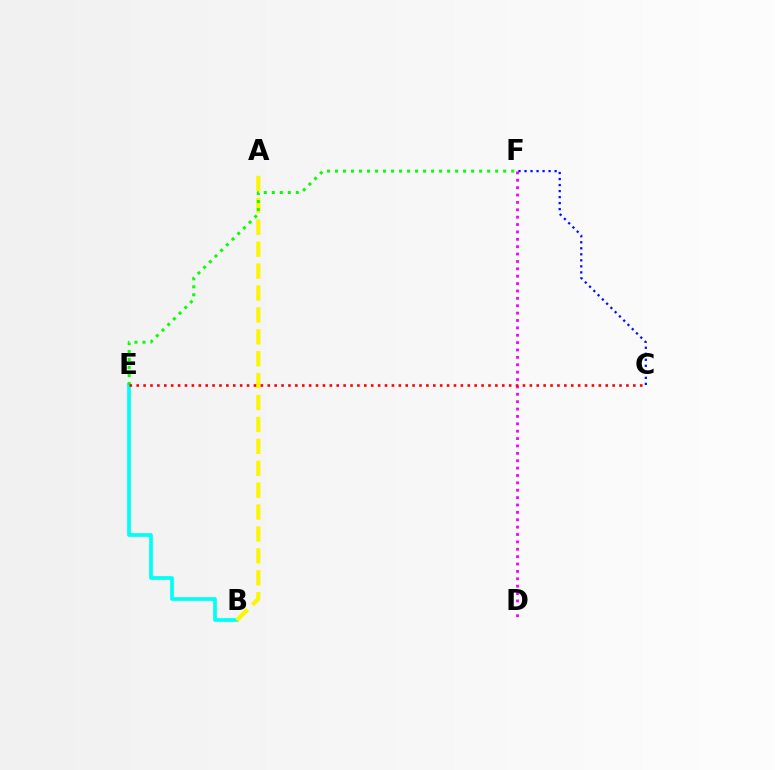{('D', 'F'): [{'color': '#ee00ff', 'line_style': 'dotted', 'thickness': 2.01}], ('B', 'E'): [{'color': '#00fff6', 'line_style': 'solid', 'thickness': 2.68}], ('A', 'B'): [{'color': '#fcf500', 'line_style': 'dashed', 'thickness': 2.98}], ('C', 'F'): [{'color': '#0010ff', 'line_style': 'dotted', 'thickness': 1.63}], ('E', 'F'): [{'color': '#08ff00', 'line_style': 'dotted', 'thickness': 2.18}], ('C', 'E'): [{'color': '#ff0000', 'line_style': 'dotted', 'thickness': 1.87}]}